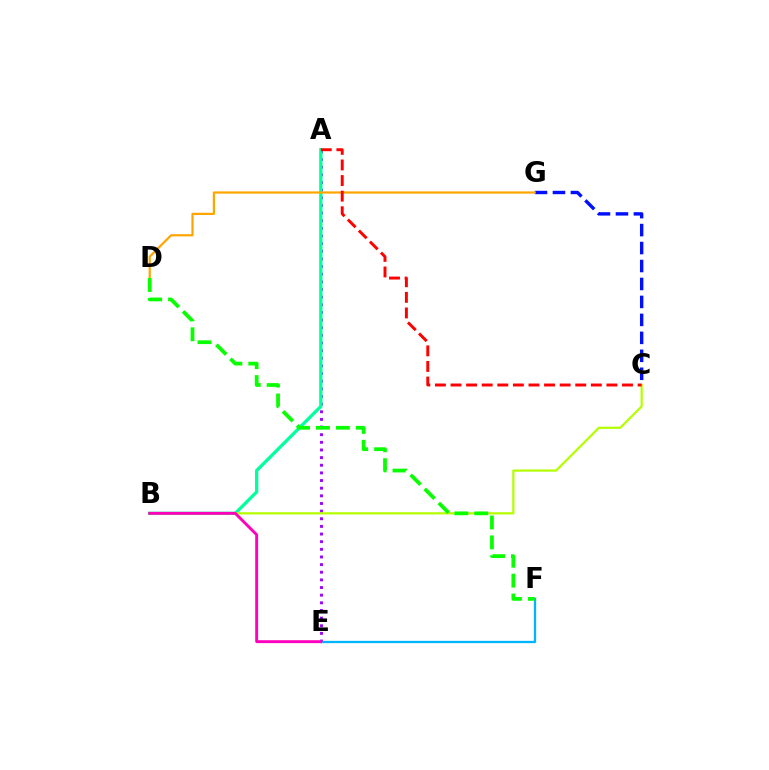{('C', 'G'): [{'color': '#0010ff', 'line_style': 'dashed', 'thickness': 2.44}], ('A', 'E'): [{'color': '#9b00ff', 'line_style': 'dotted', 'thickness': 2.08}], ('A', 'B'): [{'color': '#00ff9d', 'line_style': 'solid', 'thickness': 2.36}], ('E', 'F'): [{'color': '#00b5ff', 'line_style': 'solid', 'thickness': 1.65}], ('B', 'C'): [{'color': '#b3ff00', 'line_style': 'solid', 'thickness': 1.59}], ('B', 'E'): [{'color': '#ff00bd', 'line_style': 'solid', 'thickness': 2.08}], ('D', 'G'): [{'color': '#ffa500', 'line_style': 'solid', 'thickness': 1.6}], ('D', 'F'): [{'color': '#08ff00', 'line_style': 'dashed', 'thickness': 2.7}], ('A', 'C'): [{'color': '#ff0000', 'line_style': 'dashed', 'thickness': 2.12}]}